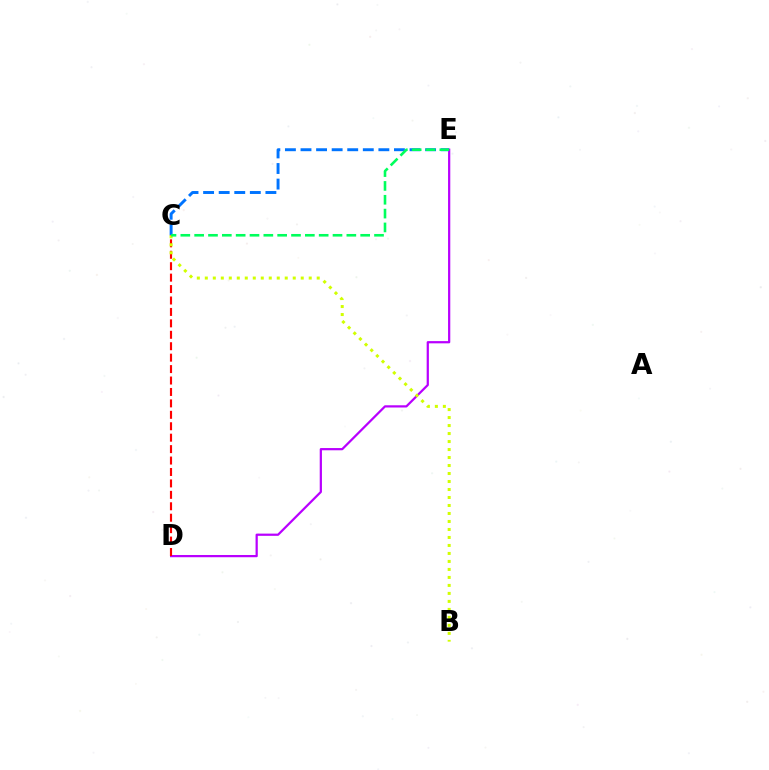{('C', 'E'): [{'color': '#0074ff', 'line_style': 'dashed', 'thickness': 2.12}, {'color': '#00ff5c', 'line_style': 'dashed', 'thickness': 1.88}], ('D', 'E'): [{'color': '#b900ff', 'line_style': 'solid', 'thickness': 1.6}], ('C', 'D'): [{'color': '#ff0000', 'line_style': 'dashed', 'thickness': 1.55}], ('B', 'C'): [{'color': '#d1ff00', 'line_style': 'dotted', 'thickness': 2.17}]}